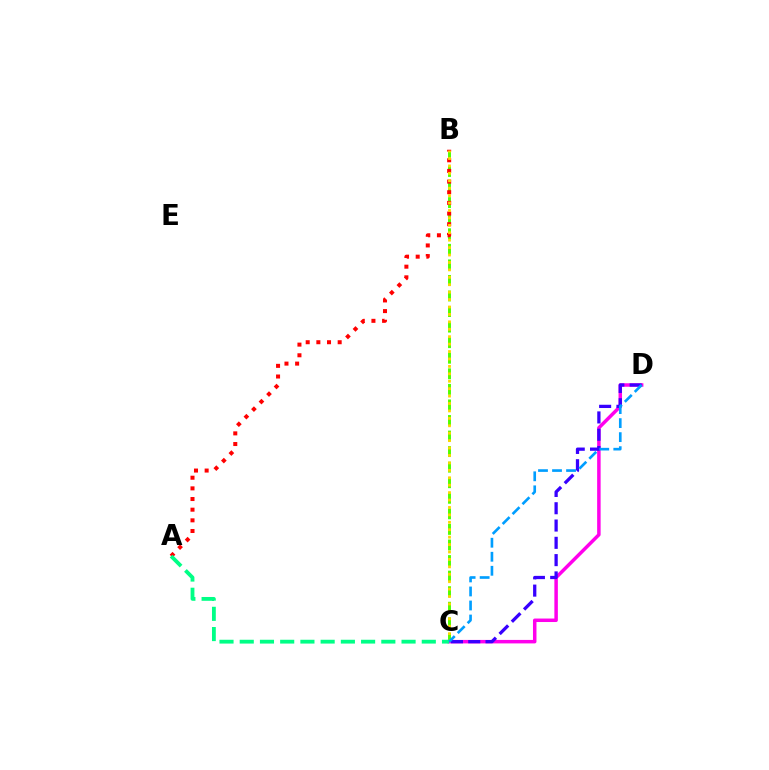{('B', 'C'): [{'color': '#4fff00', 'line_style': 'dashed', 'thickness': 2.11}, {'color': '#ffd500', 'line_style': 'dotted', 'thickness': 2.02}], ('A', 'B'): [{'color': '#ff0000', 'line_style': 'dotted', 'thickness': 2.9}], ('C', 'D'): [{'color': '#ff00ed', 'line_style': 'solid', 'thickness': 2.51}, {'color': '#3700ff', 'line_style': 'dashed', 'thickness': 2.35}, {'color': '#009eff', 'line_style': 'dashed', 'thickness': 1.91}], ('A', 'C'): [{'color': '#00ff86', 'line_style': 'dashed', 'thickness': 2.75}]}